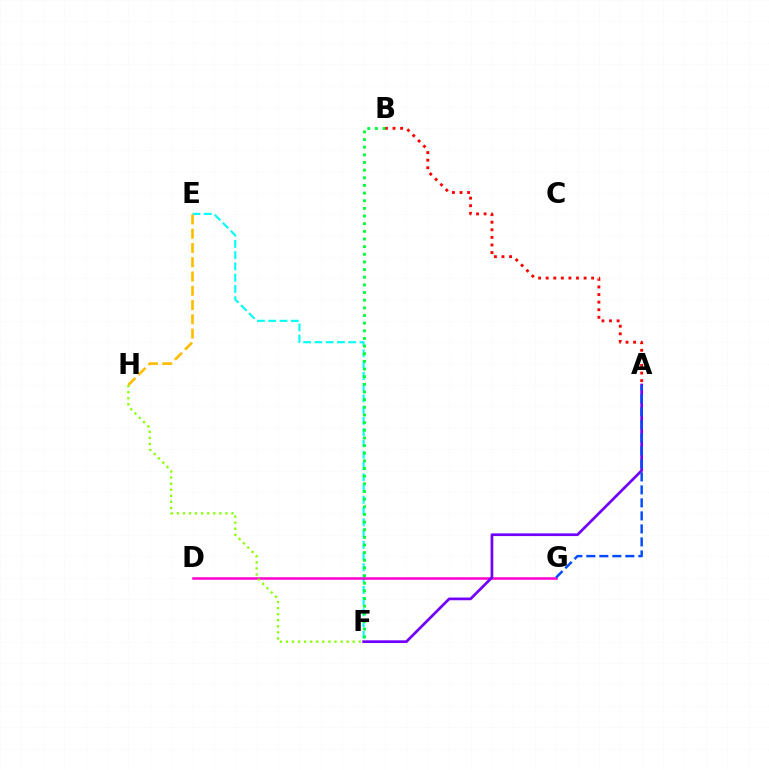{('E', 'F'): [{'color': '#00fff6', 'line_style': 'dashed', 'thickness': 1.53}], ('D', 'G'): [{'color': '#ff00cf', 'line_style': 'solid', 'thickness': 1.81}], ('A', 'F'): [{'color': '#7200ff', 'line_style': 'solid', 'thickness': 1.95}], ('E', 'H'): [{'color': '#ffbd00', 'line_style': 'dashed', 'thickness': 1.94}], ('A', 'B'): [{'color': '#ff0000', 'line_style': 'dotted', 'thickness': 2.06}], ('A', 'G'): [{'color': '#004bff', 'line_style': 'dashed', 'thickness': 1.77}], ('B', 'F'): [{'color': '#00ff39', 'line_style': 'dotted', 'thickness': 2.08}], ('F', 'H'): [{'color': '#84ff00', 'line_style': 'dotted', 'thickness': 1.65}]}